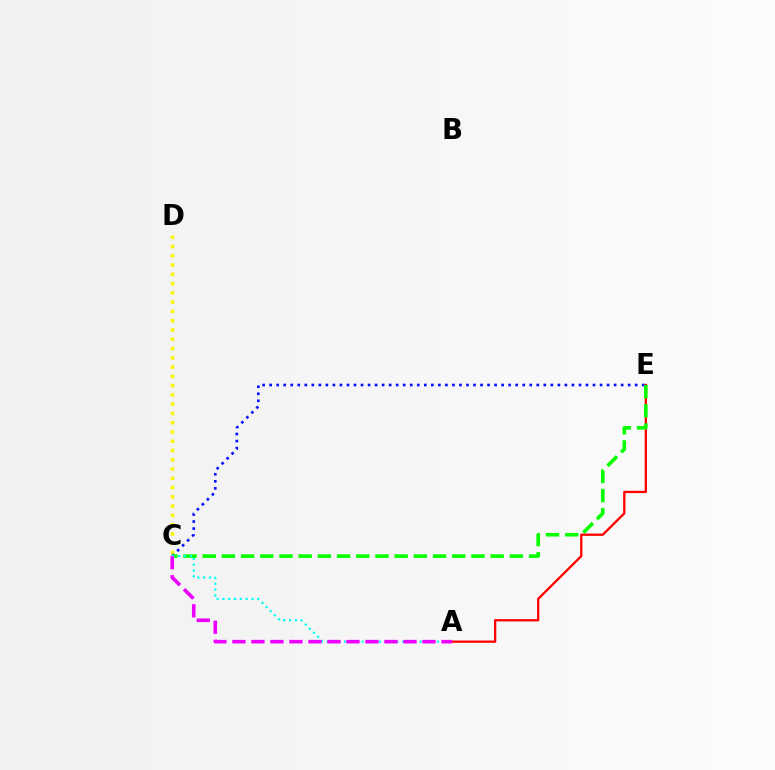{('A', 'E'): [{'color': '#ff0000', 'line_style': 'solid', 'thickness': 1.66}], ('C', 'D'): [{'color': '#fcf500', 'line_style': 'dotted', 'thickness': 2.52}], ('C', 'E'): [{'color': '#0010ff', 'line_style': 'dotted', 'thickness': 1.91}, {'color': '#08ff00', 'line_style': 'dashed', 'thickness': 2.61}], ('A', 'C'): [{'color': '#00fff6', 'line_style': 'dotted', 'thickness': 1.58}, {'color': '#ee00ff', 'line_style': 'dashed', 'thickness': 2.58}]}